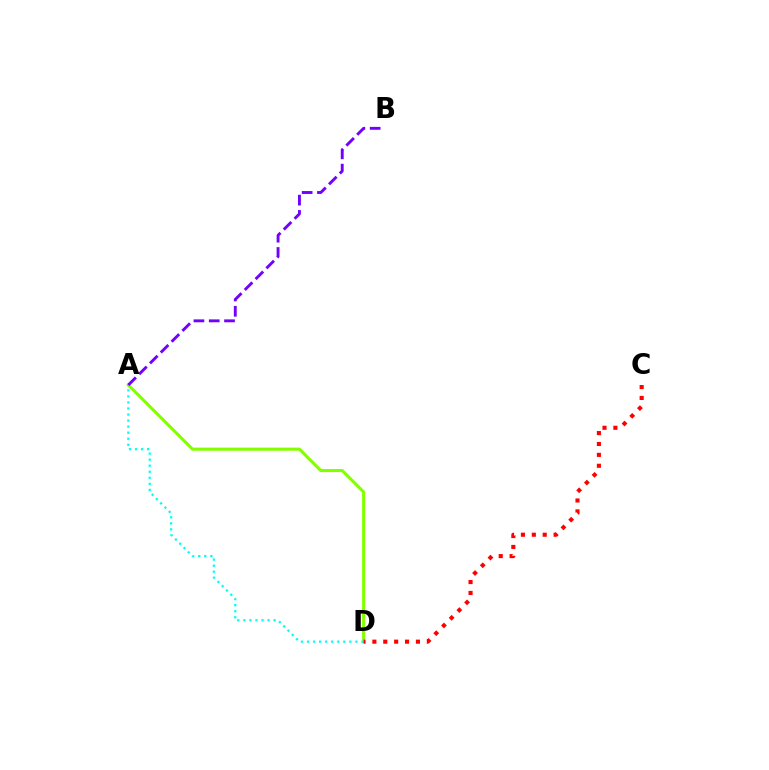{('A', 'D'): [{'color': '#84ff00', 'line_style': 'solid', 'thickness': 2.22}, {'color': '#00fff6', 'line_style': 'dotted', 'thickness': 1.64}], ('C', 'D'): [{'color': '#ff0000', 'line_style': 'dotted', 'thickness': 2.96}], ('A', 'B'): [{'color': '#7200ff', 'line_style': 'dashed', 'thickness': 2.08}]}